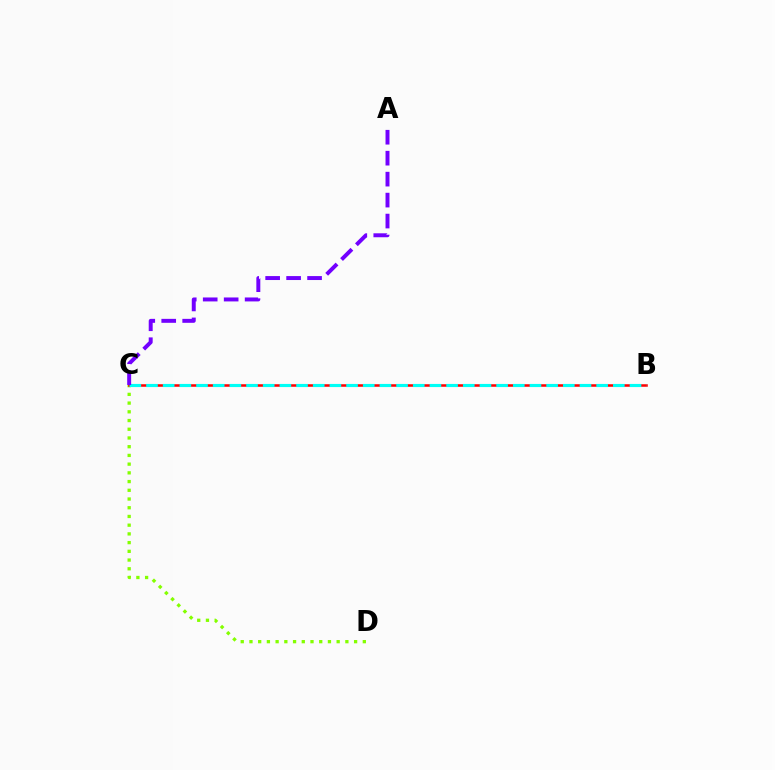{('C', 'D'): [{'color': '#84ff00', 'line_style': 'dotted', 'thickness': 2.37}], ('B', 'C'): [{'color': '#ff0000', 'line_style': 'solid', 'thickness': 1.82}, {'color': '#00fff6', 'line_style': 'dashed', 'thickness': 2.26}], ('A', 'C'): [{'color': '#7200ff', 'line_style': 'dashed', 'thickness': 2.85}]}